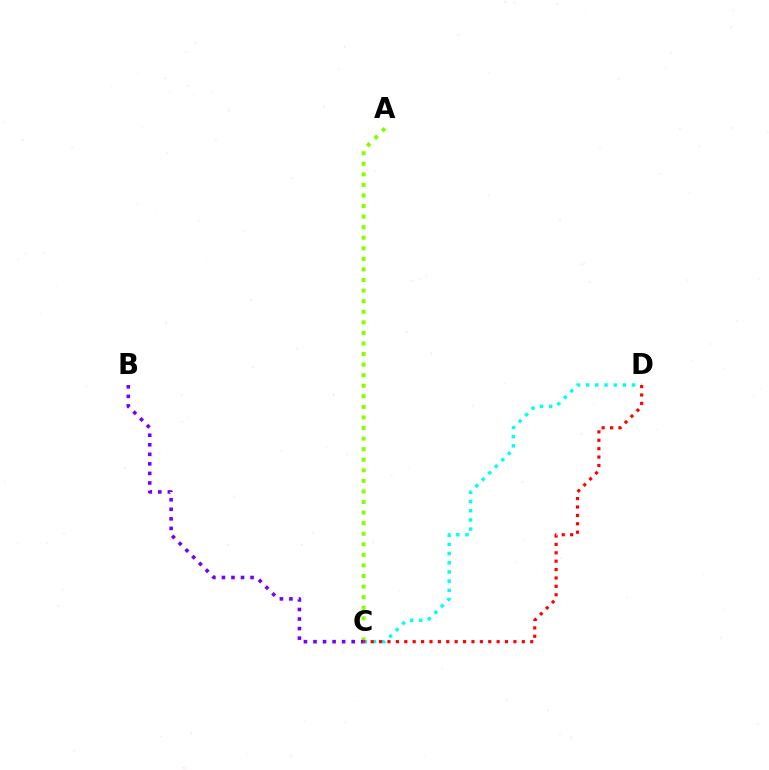{('C', 'D'): [{'color': '#00fff6', 'line_style': 'dotted', 'thickness': 2.49}, {'color': '#ff0000', 'line_style': 'dotted', 'thickness': 2.28}], ('A', 'C'): [{'color': '#84ff00', 'line_style': 'dotted', 'thickness': 2.87}], ('B', 'C'): [{'color': '#7200ff', 'line_style': 'dotted', 'thickness': 2.59}]}